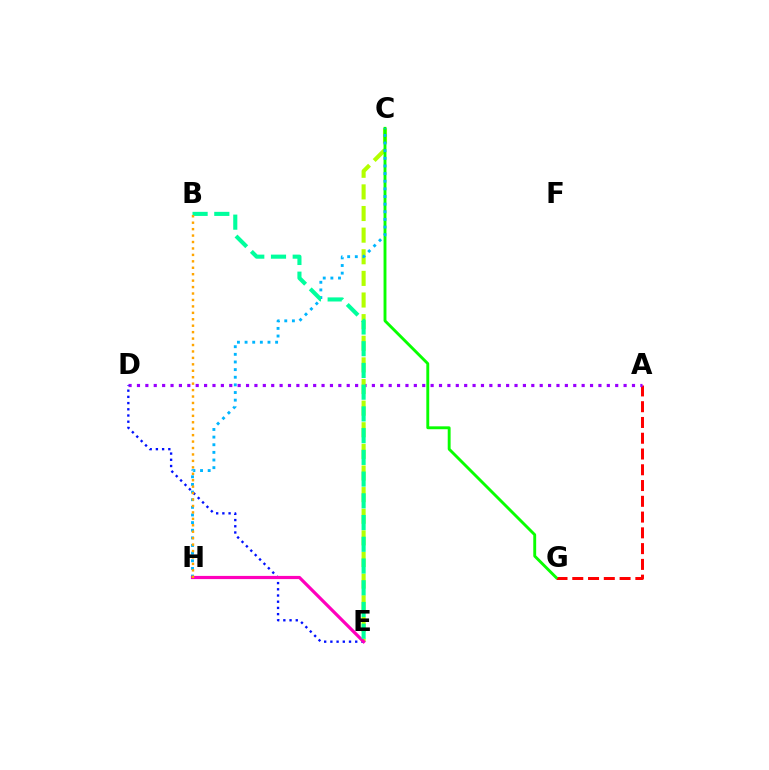{('A', 'G'): [{'color': '#ff0000', 'line_style': 'dashed', 'thickness': 2.14}], ('A', 'D'): [{'color': '#9b00ff', 'line_style': 'dotted', 'thickness': 2.28}], ('D', 'E'): [{'color': '#0010ff', 'line_style': 'dotted', 'thickness': 1.69}], ('C', 'E'): [{'color': '#b3ff00', 'line_style': 'dashed', 'thickness': 2.94}], ('C', 'G'): [{'color': '#08ff00', 'line_style': 'solid', 'thickness': 2.08}], ('C', 'H'): [{'color': '#00b5ff', 'line_style': 'dotted', 'thickness': 2.07}], ('E', 'H'): [{'color': '#ff00bd', 'line_style': 'solid', 'thickness': 2.3}], ('B', 'E'): [{'color': '#00ff9d', 'line_style': 'dashed', 'thickness': 2.95}], ('B', 'H'): [{'color': '#ffa500', 'line_style': 'dotted', 'thickness': 1.75}]}